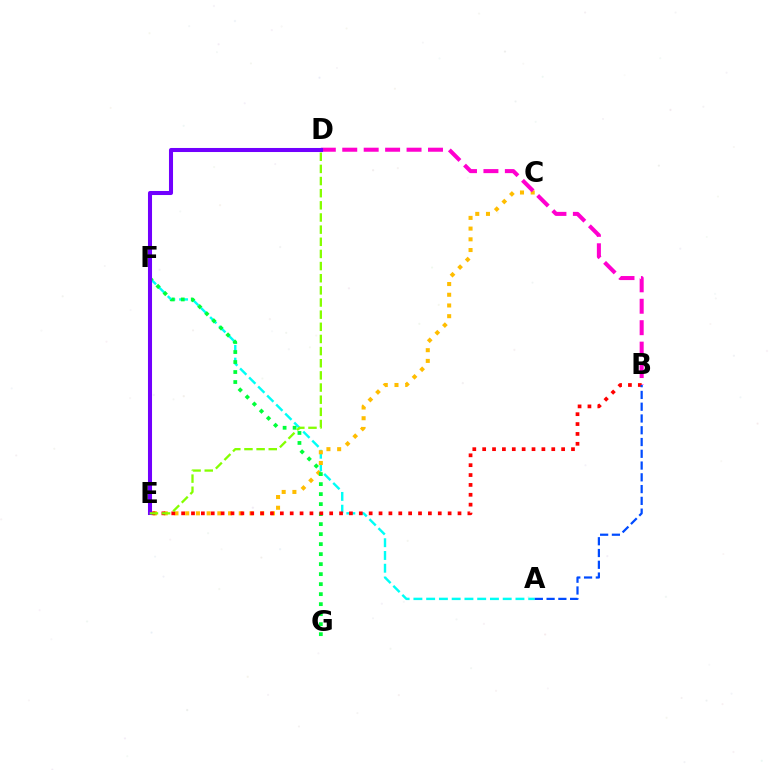{('A', 'F'): [{'color': '#00fff6', 'line_style': 'dashed', 'thickness': 1.73}], ('C', 'E'): [{'color': '#ffbd00', 'line_style': 'dotted', 'thickness': 2.91}], ('F', 'G'): [{'color': '#00ff39', 'line_style': 'dotted', 'thickness': 2.72}], ('B', 'D'): [{'color': '#ff00cf', 'line_style': 'dashed', 'thickness': 2.91}], ('B', 'E'): [{'color': '#ff0000', 'line_style': 'dotted', 'thickness': 2.68}], ('A', 'B'): [{'color': '#004bff', 'line_style': 'dashed', 'thickness': 1.6}], ('D', 'E'): [{'color': '#7200ff', 'line_style': 'solid', 'thickness': 2.92}, {'color': '#84ff00', 'line_style': 'dashed', 'thickness': 1.65}]}